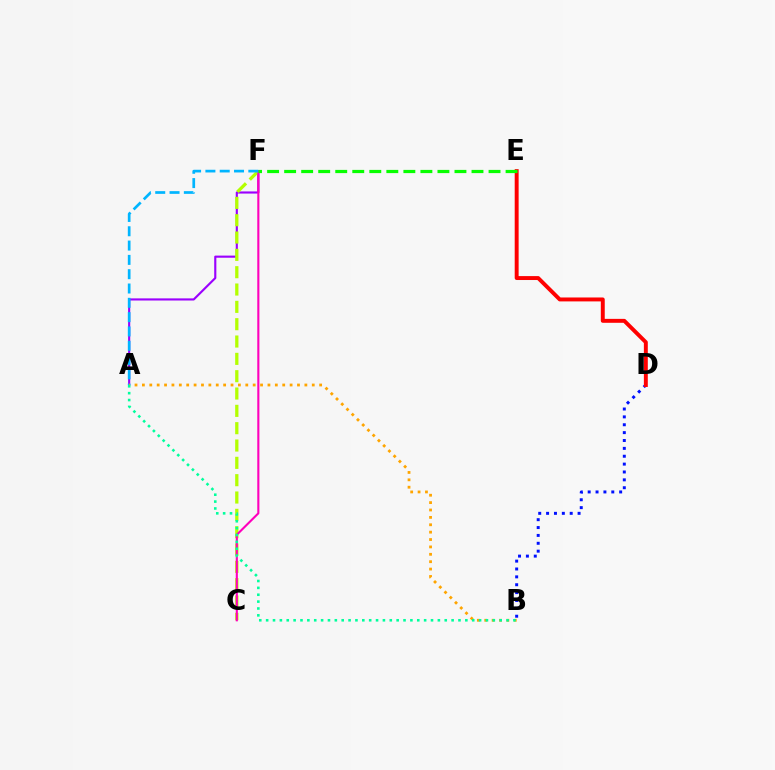{('B', 'D'): [{'color': '#0010ff', 'line_style': 'dotted', 'thickness': 2.14}], ('A', 'F'): [{'color': '#9b00ff', 'line_style': 'solid', 'thickness': 1.54}, {'color': '#00b5ff', 'line_style': 'dashed', 'thickness': 1.94}], ('C', 'F'): [{'color': '#b3ff00', 'line_style': 'dashed', 'thickness': 2.35}, {'color': '#ff00bd', 'line_style': 'solid', 'thickness': 1.52}], ('A', 'B'): [{'color': '#ffa500', 'line_style': 'dotted', 'thickness': 2.01}, {'color': '#00ff9d', 'line_style': 'dotted', 'thickness': 1.87}], ('D', 'E'): [{'color': '#ff0000', 'line_style': 'solid', 'thickness': 2.83}], ('E', 'F'): [{'color': '#08ff00', 'line_style': 'dashed', 'thickness': 2.31}]}